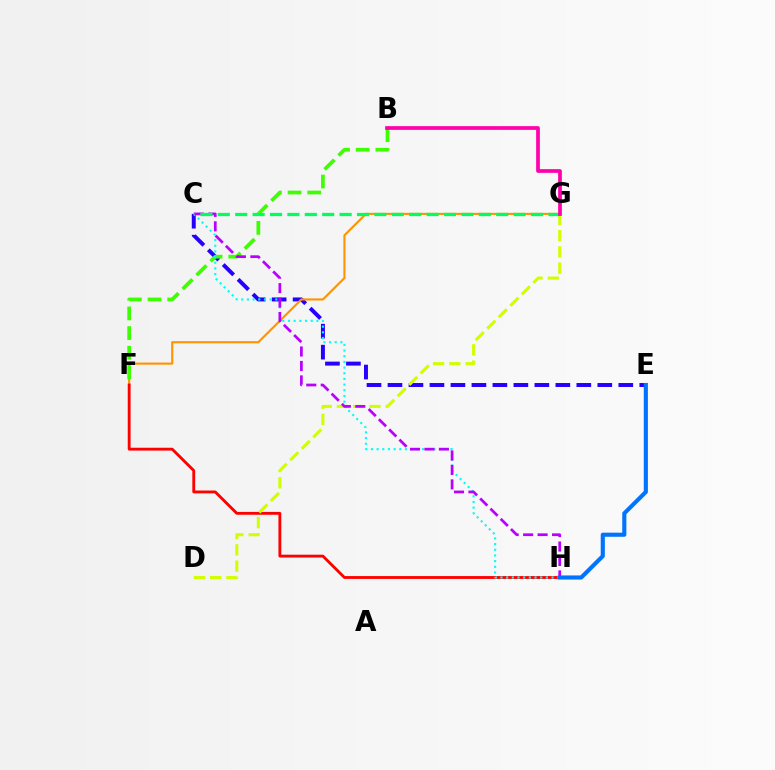{('C', 'E'): [{'color': '#2500ff', 'line_style': 'dashed', 'thickness': 2.85}], ('F', 'G'): [{'color': '#ff9400', 'line_style': 'solid', 'thickness': 1.54}], ('F', 'H'): [{'color': '#ff0000', 'line_style': 'solid', 'thickness': 2.05}], ('D', 'G'): [{'color': '#d1ff00', 'line_style': 'dashed', 'thickness': 2.21}], ('B', 'F'): [{'color': '#3dff00', 'line_style': 'dashed', 'thickness': 2.67}], ('C', 'H'): [{'color': '#00fff6', 'line_style': 'dotted', 'thickness': 1.54}, {'color': '#b900ff', 'line_style': 'dashed', 'thickness': 1.96}], ('C', 'G'): [{'color': '#00ff5c', 'line_style': 'dashed', 'thickness': 2.36}], ('B', 'G'): [{'color': '#ff00ac', 'line_style': 'solid', 'thickness': 2.66}], ('E', 'H'): [{'color': '#0074ff', 'line_style': 'solid', 'thickness': 2.96}]}